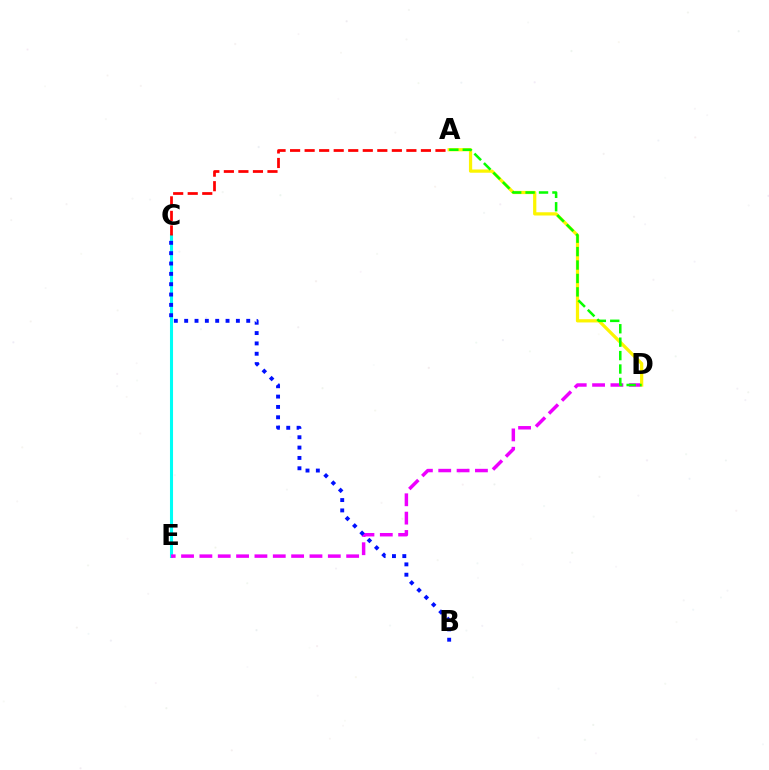{('C', 'E'): [{'color': '#00fff6', 'line_style': 'solid', 'thickness': 2.21}], ('D', 'E'): [{'color': '#ee00ff', 'line_style': 'dashed', 'thickness': 2.49}], ('A', 'D'): [{'color': '#fcf500', 'line_style': 'solid', 'thickness': 2.33}, {'color': '#08ff00', 'line_style': 'dashed', 'thickness': 1.82}], ('A', 'C'): [{'color': '#ff0000', 'line_style': 'dashed', 'thickness': 1.97}], ('B', 'C'): [{'color': '#0010ff', 'line_style': 'dotted', 'thickness': 2.81}]}